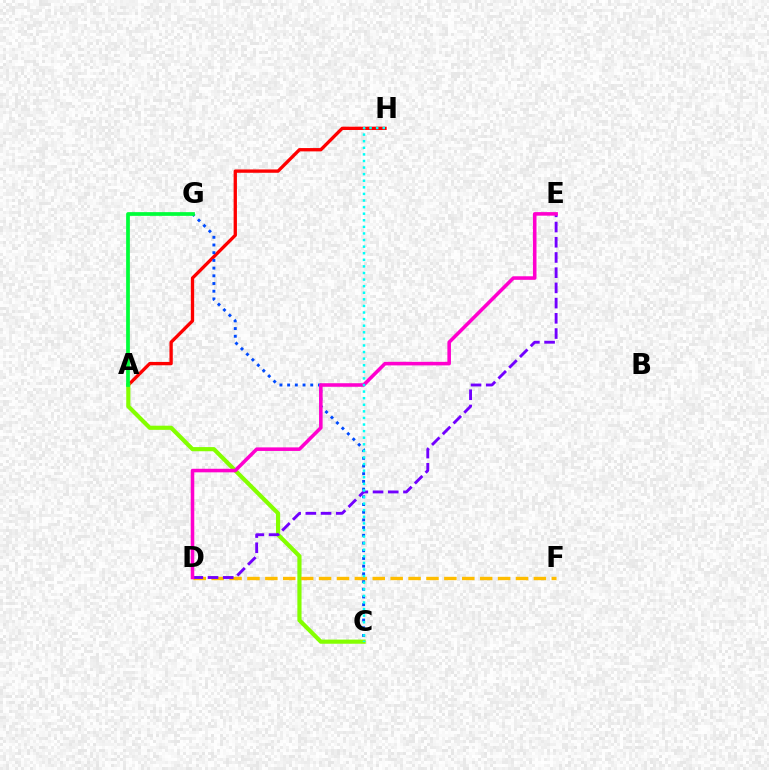{('A', 'H'): [{'color': '#ff0000', 'line_style': 'solid', 'thickness': 2.39}], ('C', 'G'): [{'color': '#004bff', 'line_style': 'dotted', 'thickness': 2.09}], ('A', 'C'): [{'color': '#84ff00', 'line_style': 'solid', 'thickness': 2.99}], ('D', 'F'): [{'color': '#ffbd00', 'line_style': 'dashed', 'thickness': 2.43}], ('A', 'G'): [{'color': '#00ff39', 'line_style': 'solid', 'thickness': 2.68}], ('D', 'E'): [{'color': '#7200ff', 'line_style': 'dashed', 'thickness': 2.07}, {'color': '#ff00cf', 'line_style': 'solid', 'thickness': 2.56}], ('C', 'H'): [{'color': '#00fff6', 'line_style': 'dotted', 'thickness': 1.79}]}